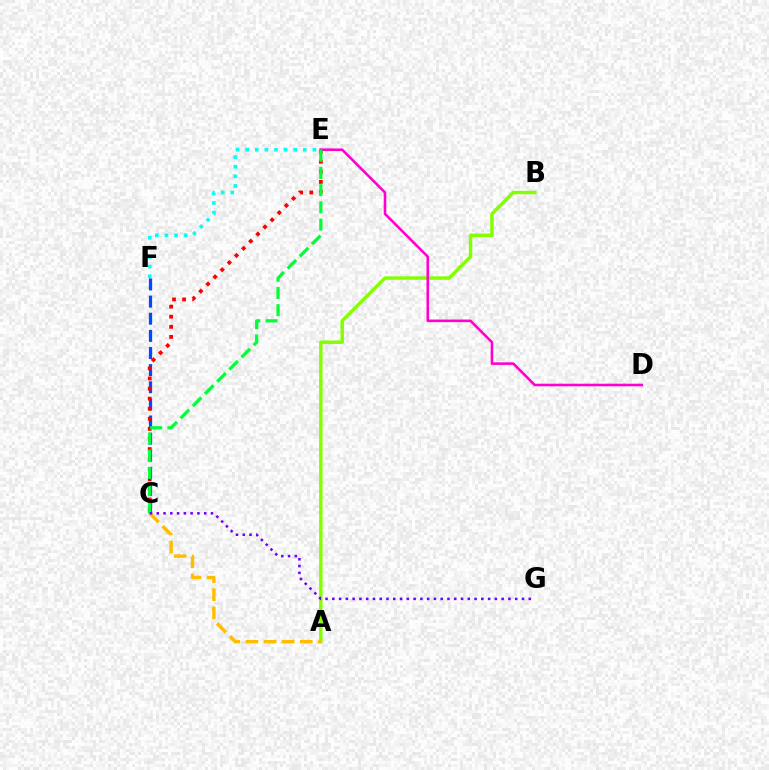{('E', 'F'): [{'color': '#00fff6', 'line_style': 'dotted', 'thickness': 2.61}], ('C', 'F'): [{'color': '#004bff', 'line_style': 'dashed', 'thickness': 2.33}], ('A', 'B'): [{'color': '#84ff00', 'line_style': 'solid', 'thickness': 2.48}], ('C', 'E'): [{'color': '#ff0000', 'line_style': 'dotted', 'thickness': 2.74}, {'color': '#00ff39', 'line_style': 'dashed', 'thickness': 2.34}], ('D', 'E'): [{'color': '#ff00cf', 'line_style': 'solid', 'thickness': 1.87}], ('A', 'C'): [{'color': '#ffbd00', 'line_style': 'dashed', 'thickness': 2.46}], ('C', 'G'): [{'color': '#7200ff', 'line_style': 'dotted', 'thickness': 1.84}]}